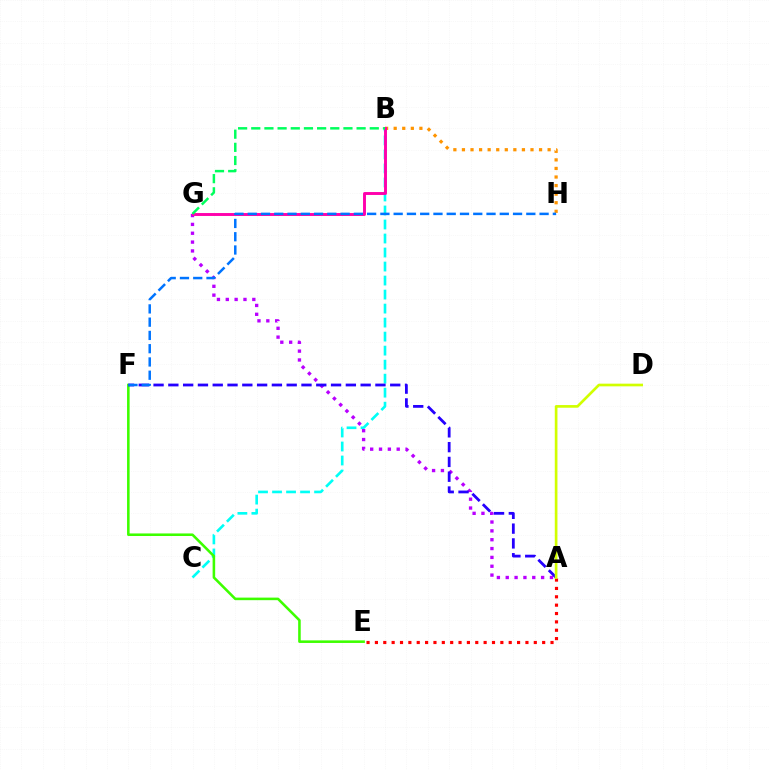{('B', 'C'): [{'color': '#00fff6', 'line_style': 'dashed', 'thickness': 1.9}], ('B', 'H'): [{'color': '#ff9400', 'line_style': 'dotted', 'thickness': 2.33}], ('A', 'E'): [{'color': '#ff0000', 'line_style': 'dotted', 'thickness': 2.27}], ('A', 'G'): [{'color': '#b900ff', 'line_style': 'dotted', 'thickness': 2.4}], ('B', 'G'): [{'color': '#ff00ac', 'line_style': 'solid', 'thickness': 2.1}, {'color': '#00ff5c', 'line_style': 'dashed', 'thickness': 1.79}], ('E', 'F'): [{'color': '#3dff00', 'line_style': 'solid', 'thickness': 1.85}], ('A', 'F'): [{'color': '#2500ff', 'line_style': 'dashed', 'thickness': 2.01}], ('F', 'H'): [{'color': '#0074ff', 'line_style': 'dashed', 'thickness': 1.8}], ('A', 'D'): [{'color': '#d1ff00', 'line_style': 'solid', 'thickness': 1.92}]}